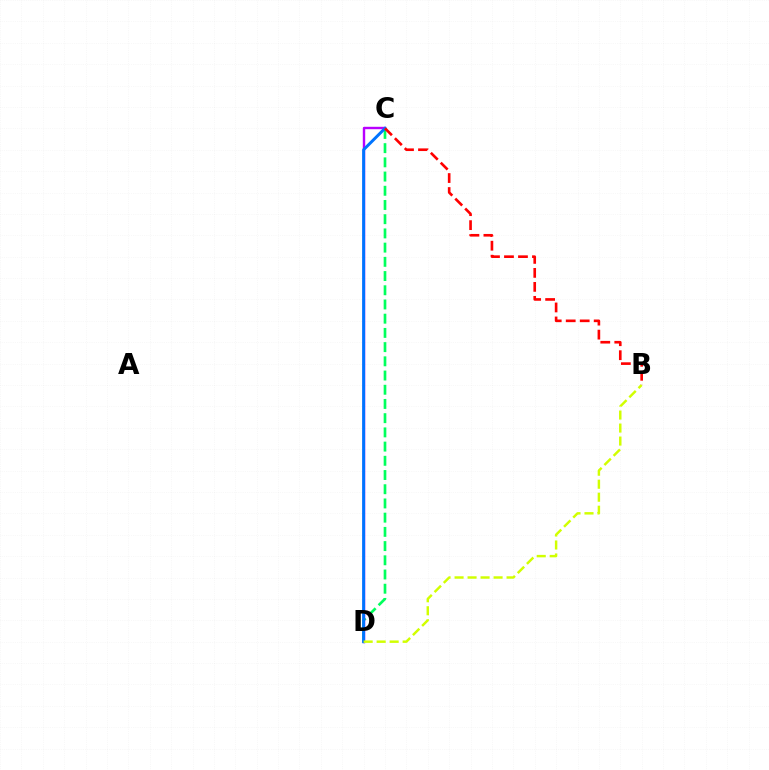{('C', 'D'): [{'color': '#00ff5c', 'line_style': 'dashed', 'thickness': 1.93}, {'color': '#b900ff', 'line_style': 'solid', 'thickness': 1.74}, {'color': '#0074ff', 'line_style': 'solid', 'thickness': 2.14}], ('B', 'D'): [{'color': '#d1ff00', 'line_style': 'dashed', 'thickness': 1.77}], ('B', 'C'): [{'color': '#ff0000', 'line_style': 'dashed', 'thickness': 1.9}]}